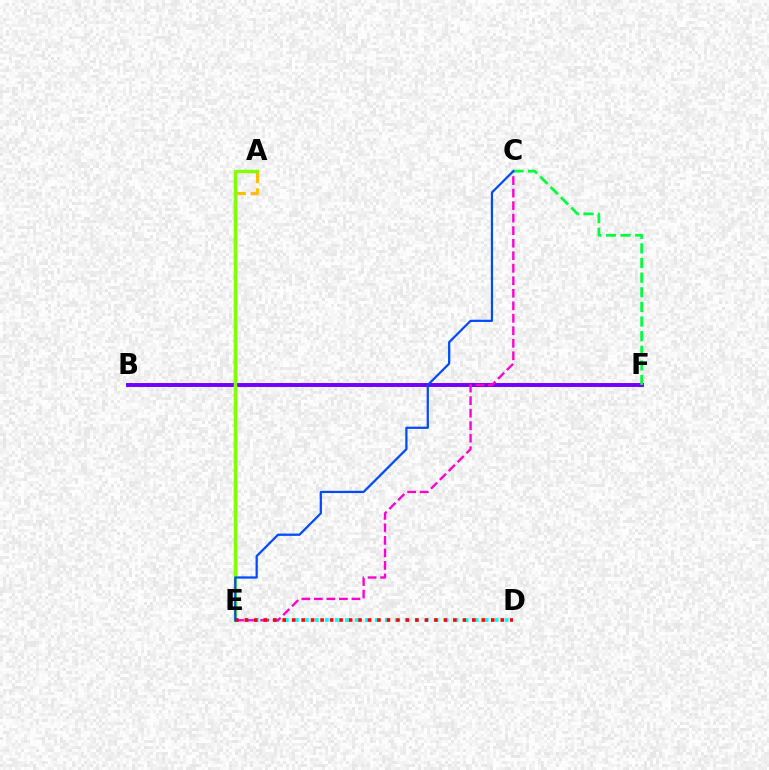{('D', 'E'): [{'color': '#00fff6', 'line_style': 'dotted', 'thickness': 2.71}, {'color': '#ff0000', 'line_style': 'dotted', 'thickness': 2.58}], ('B', 'F'): [{'color': '#7200ff', 'line_style': 'solid', 'thickness': 2.82}], ('A', 'E'): [{'color': '#ffbd00', 'line_style': 'dashed', 'thickness': 2.29}, {'color': '#84ff00', 'line_style': 'solid', 'thickness': 2.5}], ('C', 'E'): [{'color': '#ff00cf', 'line_style': 'dashed', 'thickness': 1.7}, {'color': '#004bff', 'line_style': 'solid', 'thickness': 1.62}], ('C', 'F'): [{'color': '#00ff39', 'line_style': 'dashed', 'thickness': 1.99}]}